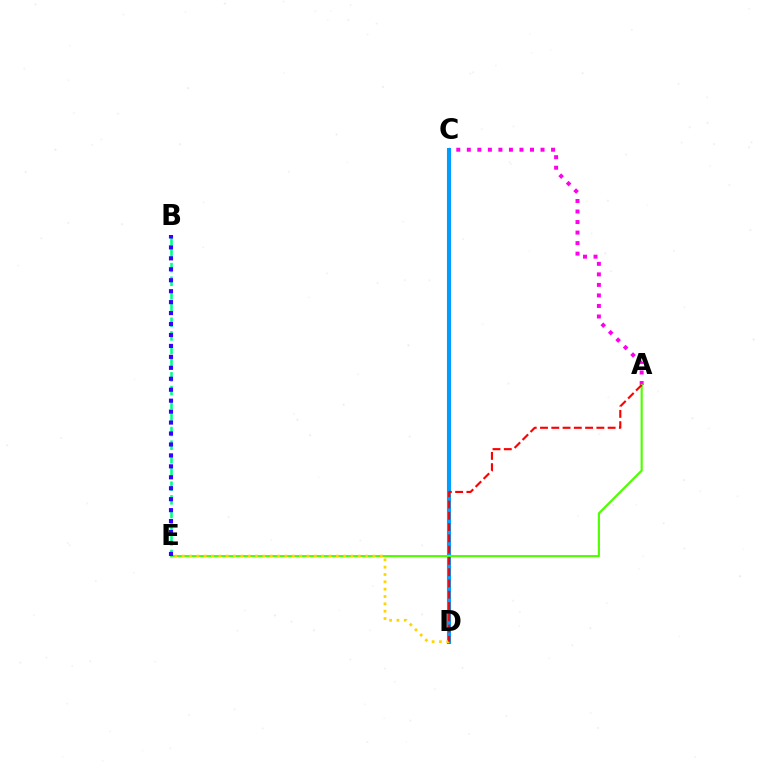{('C', 'D'): [{'color': '#009eff', 'line_style': 'solid', 'thickness': 2.93}], ('A', 'C'): [{'color': '#ff00ed', 'line_style': 'dotted', 'thickness': 2.86}], ('A', 'E'): [{'color': '#4fff00', 'line_style': 'solid', 'thickness': 1.56}], ('B', 'E'): [{'color': '#00ff86', 'line_style': 'dashed', 'thickness': 1.86}, {'color': '#3700ff', 'line_style': 'dotted', 'thickness': 2.97}], ('D', 'E'): [{'color': '#ffd500', 'line_style': 'dotted', 'thickness': 1.99}], ('A', 'D'): [{'color': '#ff0000', 'line_style': 'dashed', 'thickness': 1.53}]}